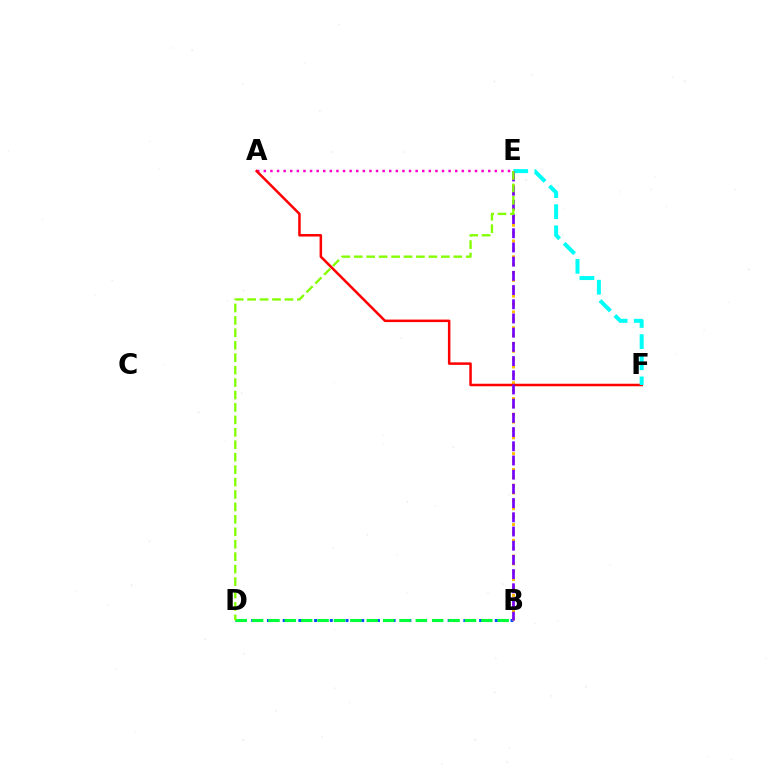{('B', 'D'): [{'color': '#004bff', 'line_style': 'dotted', 'thickness': 2.13}, {'color': '#00ff39', 'line_style': 'dashed', 'thickness': 2.22}], ('A', 'E'): [{'color': '#ff00cf', 'line_style': 'dotted', 'thickness': 1.79}], ('B', 'E'): [{'color': '#ffbd00', 'line_style': 'dotted', 'thickness': 2.14}, {'color': '#7200ff', 'line_style': 'dashed', 'thickness': 1.93}], ('A', 'F'): [{'color': '#ff0000', 'line_style': 'solid', 'thickness': 1.81}], ('E', 'F'): [{'color': '#00fff6', 'line_style': 'dashed', 'thickness': 2.87}], ('D', 'E'): [{'color': '#84ff00', 'line_style': 'dashed', 'thickness': 1.69}]}